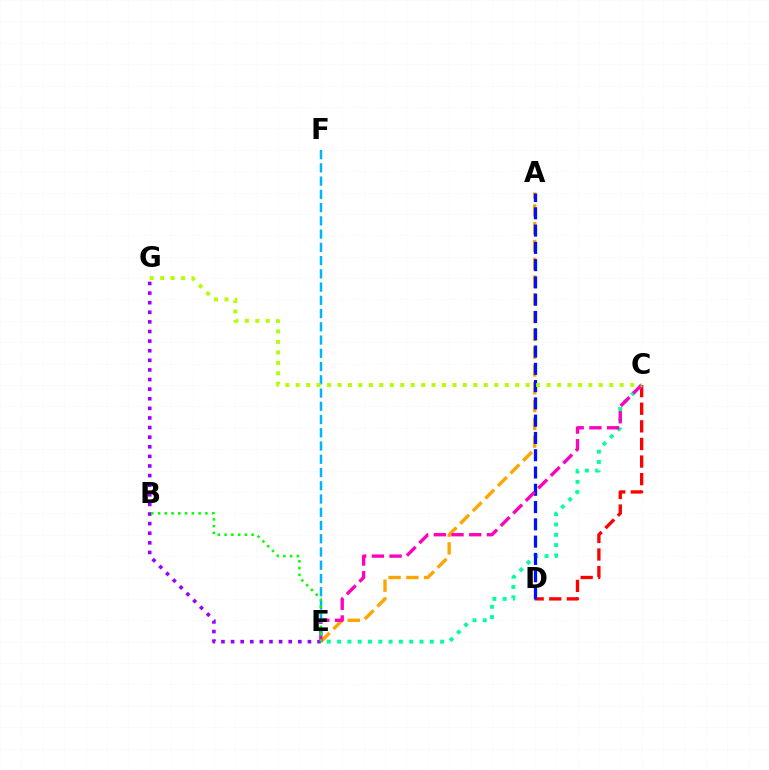{('A', 'E'): [{'color': '#ffa500', 'line_style': 'dashed', 'thickness': 2.42}], ('C', 'D'): [{'color': '#ff0000', 'line_style': 'dashed', 'thickness': 2.39}], ('C', 'E'): [{'color': '#00ff9d', 'line_style': 'dotted', 'thickness': 2.8}, {'color': '#ff00bd', 'line_style': 'dashed', 'thickness': 2.4}], ('A', 'D'): [{'color': '#0010ff', 'line_style': 'dashed', 'thickness': 2.35}], ('E', 'F'): [{'color': '#00b5ff', 'line_style': 'dashed', 'thickness': 1.8}], ('E', 'G'): [{'color': '#9b00ff', 'line_style': 'dotted', 'thickness': 2.61}], ('B', 'E'): [{'color': '#08ff00', 'line_style': 'dotted', 'thickness': 1.84}], ('C', 'G'): [{'color': '#b3ff00', 'line_style': 'dotted', 'thickness': 2.84}]}